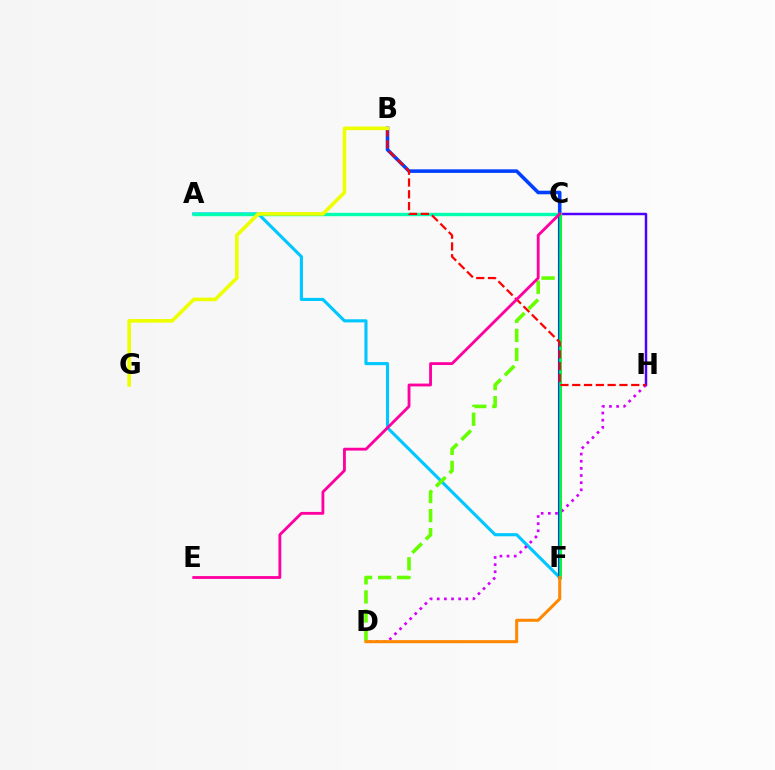{('A', 'F'): [{'color': '#00c7ff', 'line_style': 'solid', 'thickness': 2.24}], ('C', 'D'): [{'color': '#66ff00', 'line_style': 'dashed', 'thickness': 2.59}], ('B', 'F'): [{'color': '#003fff', 'line_style': 'solid', 'thickness': 2.56}], ('C', 'H'): [{'color': '#4f00ff', 'line_style': 'solid', 'thickness': 1.78}], ('A', 'C'): [{'color': '#00ffaf', 'line_style': 'solid', 'thickness': 2.44}], ('D', 'H'): [{'color': '#d600ff', 'line_style': 'dotted', 'thickness': 1.94}], ('C', 'F'): [{'color': '#00ff27', 'line_style': 'solid', 'thickness': 1.81}], ('B', 'H'): [{'color': '#ff0000', 'line_style': 'dashed', 'thickness': 1.6}], ('C', 'E'): [{'color': '#ff00a0', 'line_style': 'solid', 'thickness': 2.04}], ('B', 'G'): [{'color': '#eeff00', 'line_style': 'solid', 'thickness': 2.6}], ('D', 'F'): [{'color': '#ff8800', 'line_style': 'solid', 'thickness': 2.2}]}